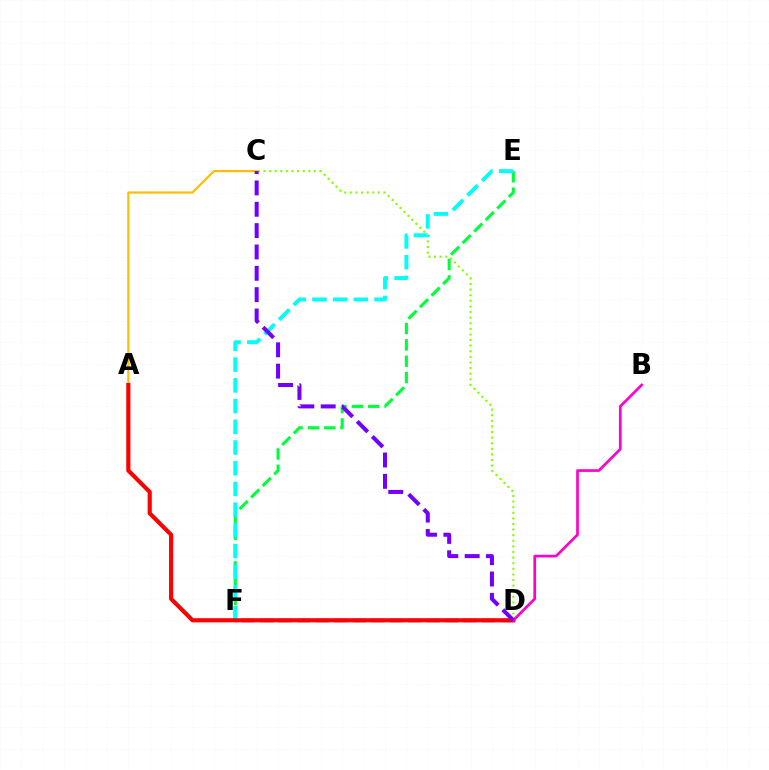{('D', 'F'): [{'color': '#004bff', 'line_style': 'dashed', 'thickness': 2.51}], ('C', 'D'): [{'color': '#84ff00', 'line_style': 'dotted', 'thickness': 1.52}, {'color': '#7200ff', 'line_style': 'dashed', 'thickness': 2.9}], ('E', 'F'): [{'color': '#00ff39', 'line_style': 'dashed', 'thickness': 2.22}, {'color': '#00fff6', 'line_style': 'dashed', 'thickness': 2.81}], ('A', 'C'): [{'color': '#ffbd00', 'line_style': 'solid', 'thickness': 1.58}], ('A', 'D'): [{'color': '#ff0000', 'line_style': 'solid', 'thickness': 2.98}], ('B', 'D'): [{'color': '#ff00cf', 'line_style': 'solid', 'thickness': 1.94}]}